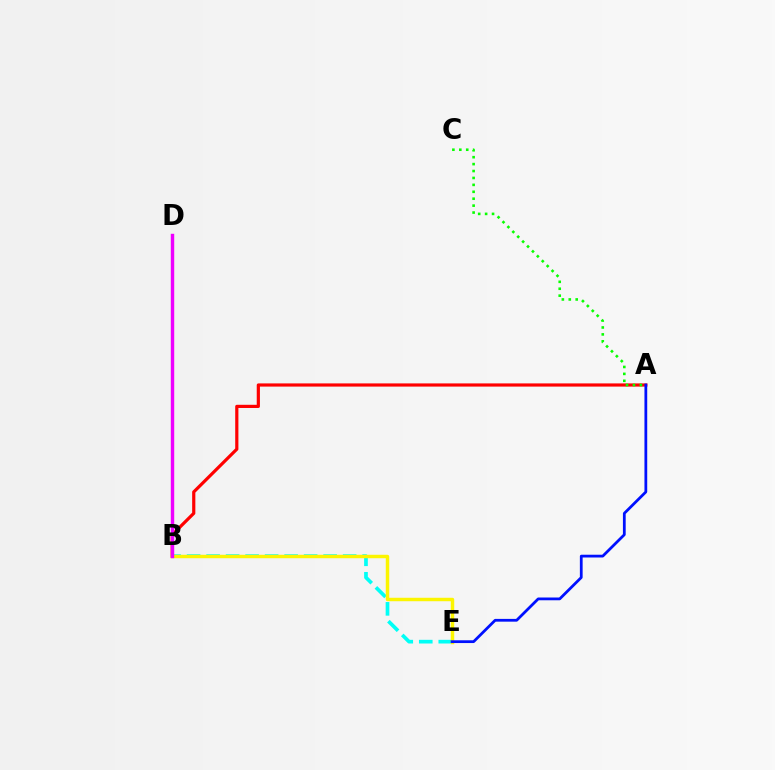{('B', 'E'): [{'color': '#00fff6', 'line_style': 'dashed', 'thickness': 2.65}, {'color': '#fcf500', 'line_style': 'solid', 'thickness': 2.49}], ('A', 'B'): [{'color': '#ff0000', 'line_style': 'solid', 'thickness': 2.3}], ('B', 'D'): [{'color': '#ee00ff', 'line_style': 'solid', 'thickness': 2.46}], ('A', 'E'): [{'color': '#0010ff', 'line_style': 'solid', 'thickness': 1.99}], ('A', 'C'): [{'color': '#08ff00', 'line_style': 'dotted', 'thickness': 1.88}]}